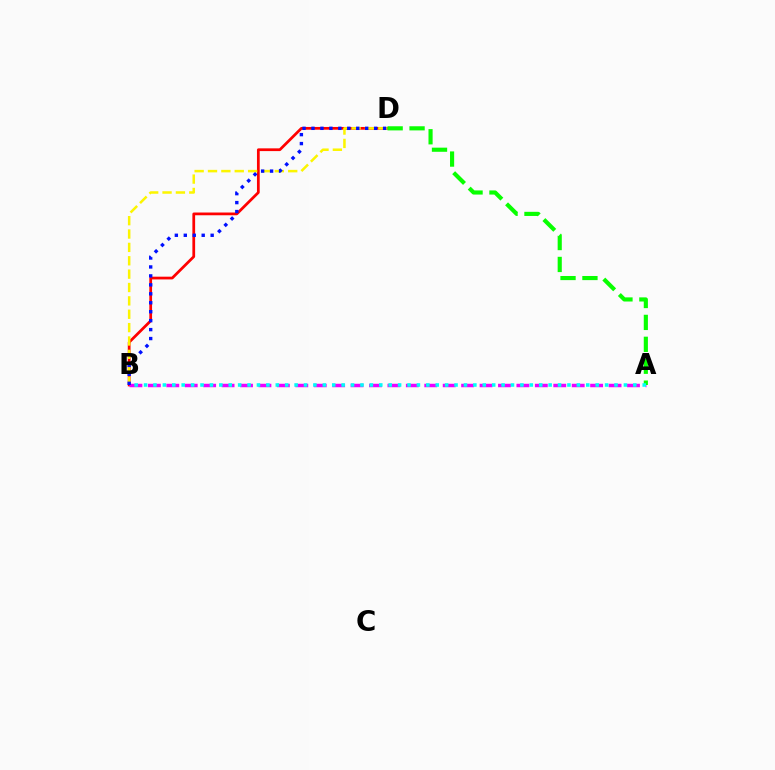{('B', 'D'): [{'color': '#ff0000', 'line_style': 'solid', 'thickness': 1.98}, {'color': '#fcf500', 'line_style': 'dashed', 'thickness': 1.82}, {'color': '#0010ff', 'line_style': 'dotted', 'thickness': 2.43}], ('A', 'B'): [{'color': '#ee00ff', 'line_style': 'dashed', 'thickness': 2.5}, {'color': '#00fff6', 'line_style': 'dotted', 'thickness': 2.56}], ('A', 'D'): [{'color': '#08ff00', 'line_style': 'dashed', 'thickness': 2.98}]}